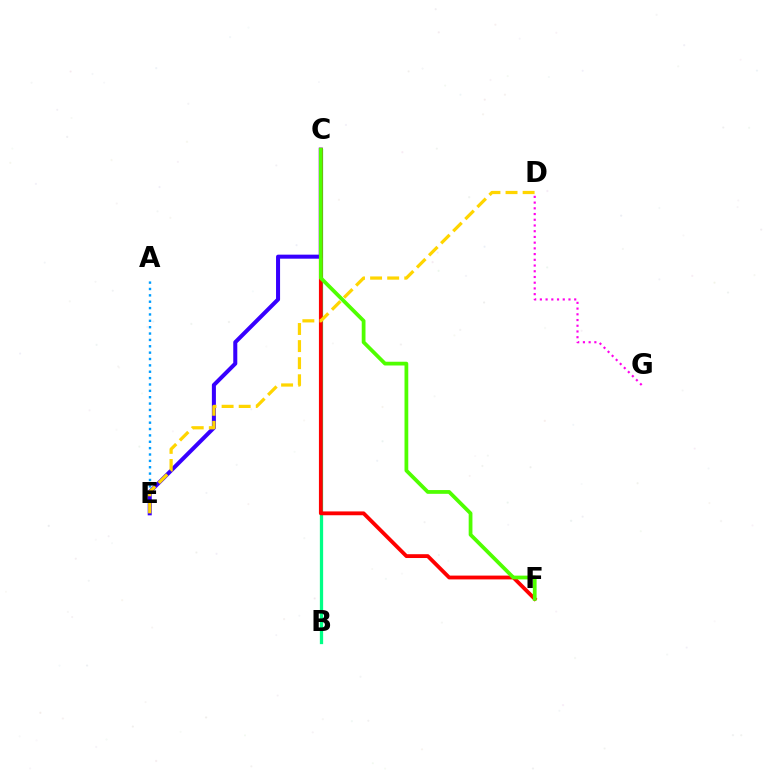{('A', 'E'): [{'color': '#009eff', 'line_style': 'dotted', 'thickness': 1.73}], ('B', 'C'): [{'color': '#00ff86', 'line_style': 'solid', 'thickness': 2.35}], ('C', 'E'): [{'color': '#3700ff', 'line_style': 'solid', 'thickness': 2.9}], ('C', 'F'): [{'color': '#ff0000', 'line_style': 'solid', 'thickness': 2.75}, {'color': '#4fff00', 'line_style': 'solid', 'thickness': 2.71}], ('D', 'G'): [{'color': '#ff00ed', 'line_style': 'dotted', 'thickness': 1.55}], ('D', 'E'): [{'color': '#ffd500', 'line_style': 'dashed', 'thickness': 2.32}]}